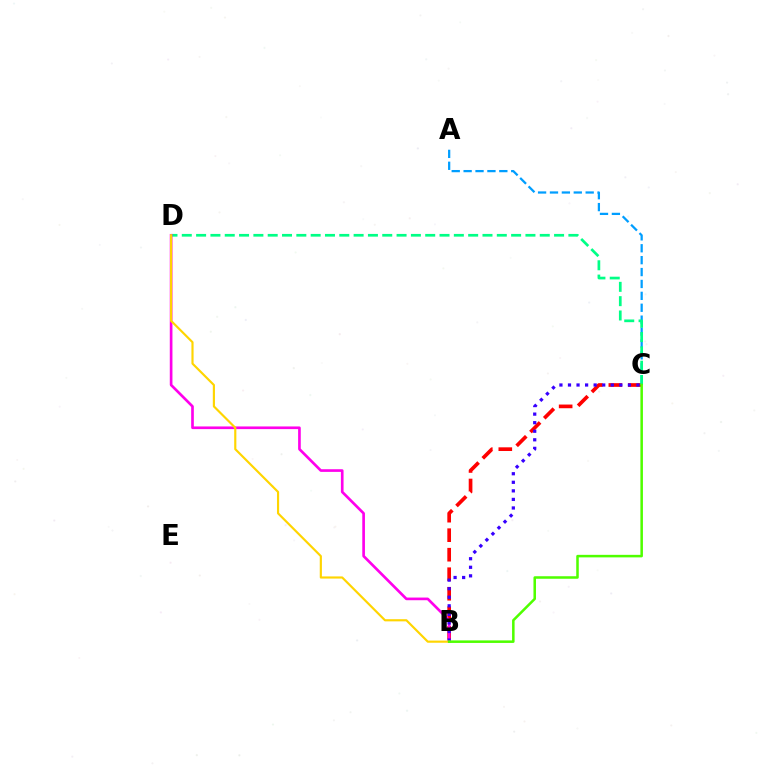{('A', 'C'): [{'color': '#009eff', 'line_style': 'dashed', 'thickness': 1.62}], ('B', 'C'): [{'color': '#ff0000', 'line_style': 'dashed', 'thickness': 2.65}, {'color': '#3700ff', 'line_style': 'dotted', 'thickness': 2.33}, {'color': '#4fff00', 'line_style': 'solid', 'thickness': 1.82}], ('C', 'D'): [{'color': '#00ff86', 'line_style': 'dashed', 'thickness': 1.95}], ('B', 'D'): [{'color': '#ff00ed', 'line_style': 'solid', 'thickness': 1.92}, {'color': '#ffd500', 'line_style': 'solid', 'thickness': 1.56}]}